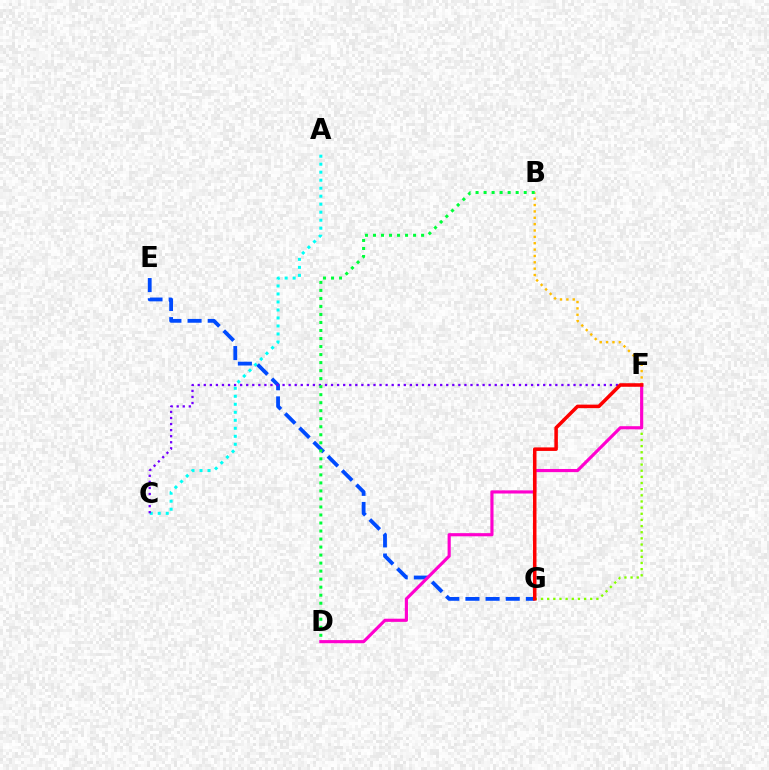{('A', 'C'): [{'color': '#00fff6', 'line_style': 'dotted', 'thickness': 2.17}], ('F', 'G'): [{'color': '#84ff00', 'line_style': 'dotted', 'thickness': 1.67}, {'color': '#ff0000', 'line_style': 'solid', 'thickness': 2.54}], ('E', 'G'): [{'color': '#004bff', 'line_style': 'dashed', 'thickness': 2.74}], ('C', 'F'): [{'color': '#7200ff', 'line_style': 'dotted', 'thickness': 1.65}], ('B', 'F'): [{'color': '#ffbd00', 'line_style': 'dotted', 'thickness': 1.73}], ('D', 'F'): [{'color': '#ff00cf', 'line_style': 'solid', 'thickness': 2.27}], ('B', 'D'): [{'color': '#00ff39', 'line_style': 'dotted', 'thickness': 2.18}]}